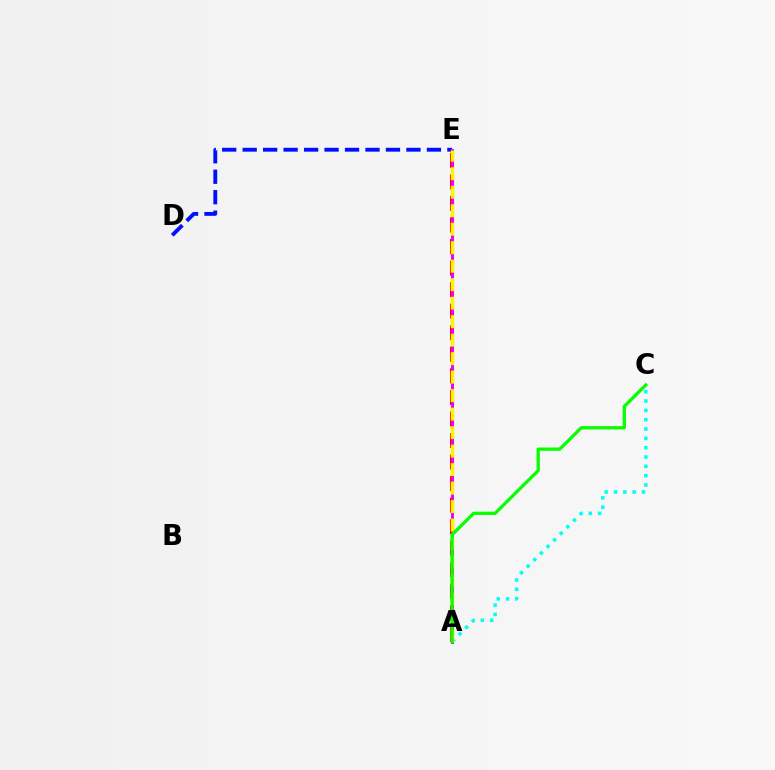{('A', 'C'): [{'color': '#00fff6', 'line_style': 'dotted', 'thickness': 2.53}, {'color': '#08ff00', 'line_style': 'solid', 'thickness': 2.37}], ('A', 'E'): [{'color': '#ff0000', 'line_style': 'dashed', 'thickness': 2.93}, {'color': '#ee00ff', 'line_style': 'solid', 'thickness': 2.11}, {'color': '#fcf500', 'line_style': 'dashed', 'thickness': 2.51}], ('D', 'E'): [{'color': '#0010ff', 'line_style': 'dashed', 'thickness': 2.78}]}